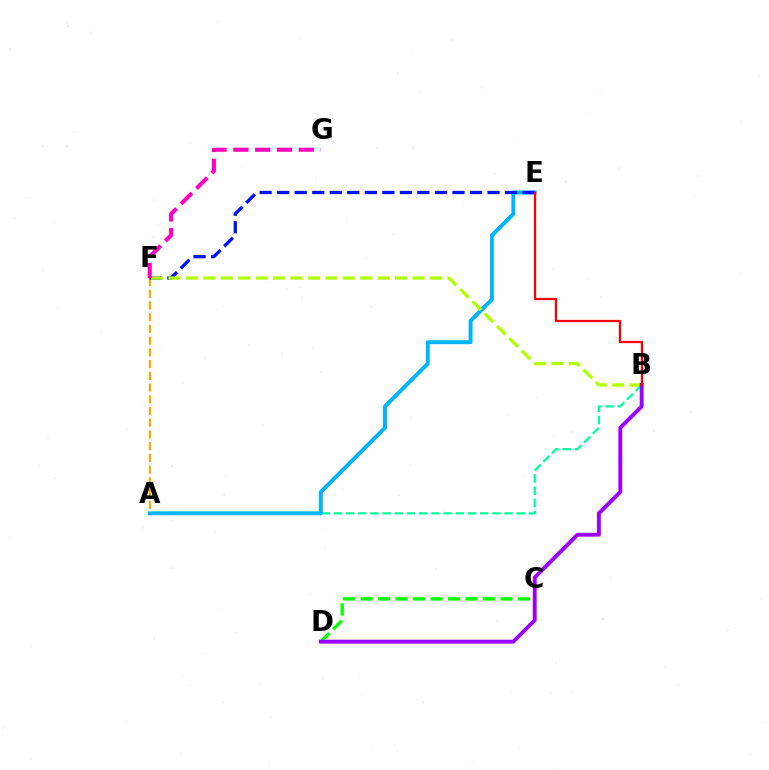{('C', 'D'): [{'color': '#08ff00', 'line_style': 'dashed', 'thickness': 2.38}], ('A', 'B'): [{'color': '#00ff9d', 'line_style': 'dashed', 'thickness': 1.66}], ('A', 'F'): [{'color': '#ffa500', 'line_style': 'dashed', 'thickness': 1.59}], ('A', 'E'): [{'color': '#00b5ff', 'line_style': 'solid', 'thickness': 2.82}], ('E', 'F'): [{'color': '#0010ff', 'line_style': 'dashed', 'thickness': 2.38}], ('B', 'F'): [{'color': '#b3ff00', 'line_style': 'dashed', 'thickness': 2.37}], ('B', 'D'): [{'color': '#9b00ff', 'line_style': 'solid', 'thickness': 2.79}], ('B', 'E'): [{'color': '#ff0000', 'line_style': 'solid', 'thickness': 1.62}], ('F', 'G'): [{'color': '#ff00bd', 'line_style': 'dashed', 'thickness': 2.96}]}